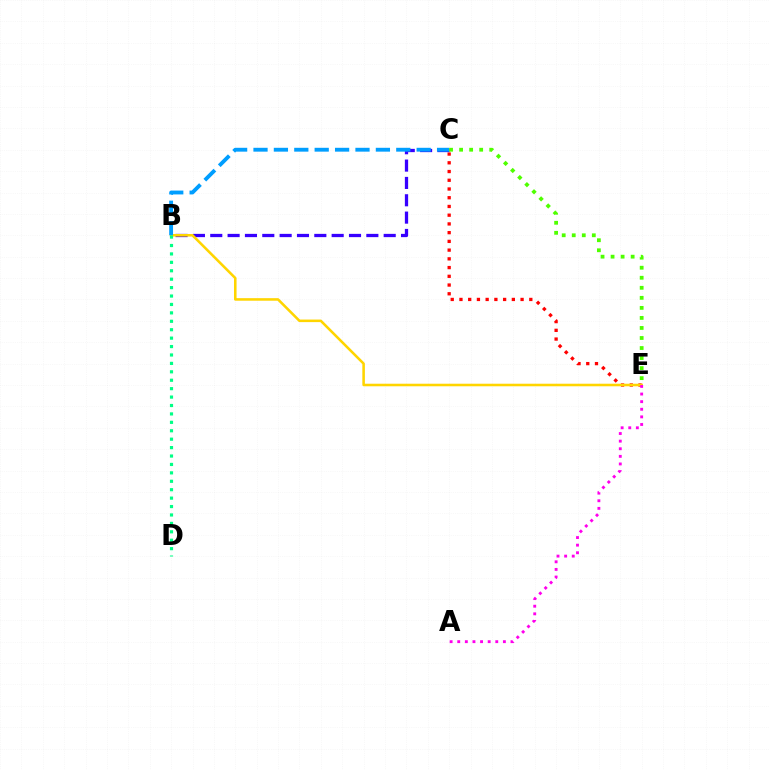{('C', 'E'): [{'color': '#ff0000', 'line_style': 'dotted', 'thickness': 2.37}, {'color': '#4fff00', 'line_style': 'dotted', 'thickness': 2.73}], ('B', 'C'): [{'color': '#3700ff', 'line_style': 'dashed', 'thickness': 2.36}, {'color': '#009eff', 'line_style': 'dashed', 'thickness': 2.77}], ('B', 'E'): [{'color': '#ffd500', 'line_style': 'solid', 'thickness': 1.84}], ('A', 'E'): [{'color': '#ff00ed', 'line_style': 'dotted', 'thickness': 2.07}], ('B', 'D'): [{'color': '#00ff86', 'line_style': 'dotted', 'thickness': 2.29}]}